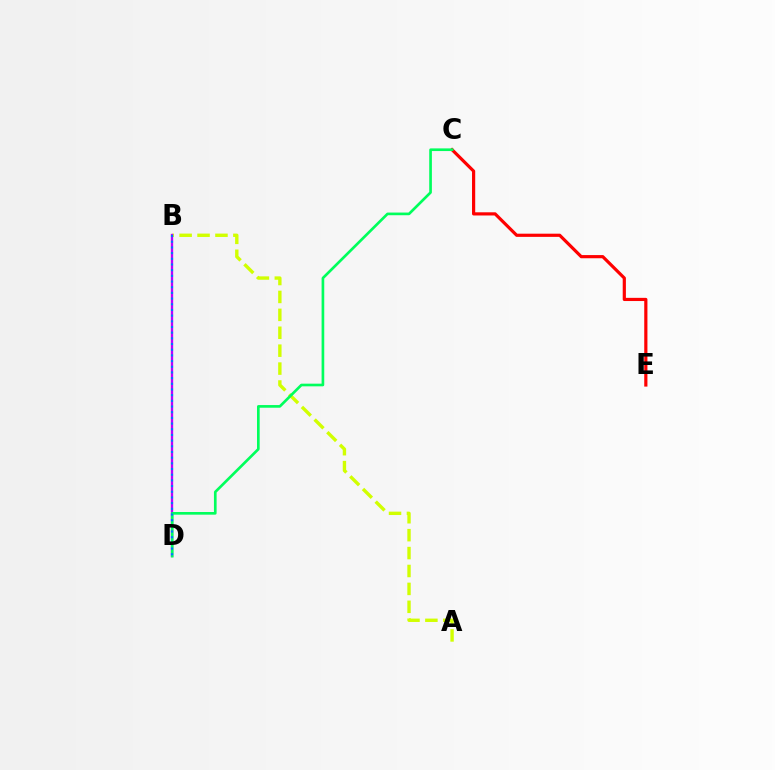{('A', 'B'): [{'color': '#d1ff00', 'line_style': 'dashed', 'thickness': 2.43}], ('C', 'E'): [{'color': '#ff0000', 'line_style': 'solid', 'thickness': 2.29}], ('B', 'D'): [{'color': '#b900ff', 'line_style': 'solid', 'thickness': 1.67}, {'color': '#0074ff', 'line_style': 'dotted', 'thickness': 1.54}], ('C', 'D'): [{'color': '#00ff5c', 'line_style': 'solid', 'thickness': 1.92}]}